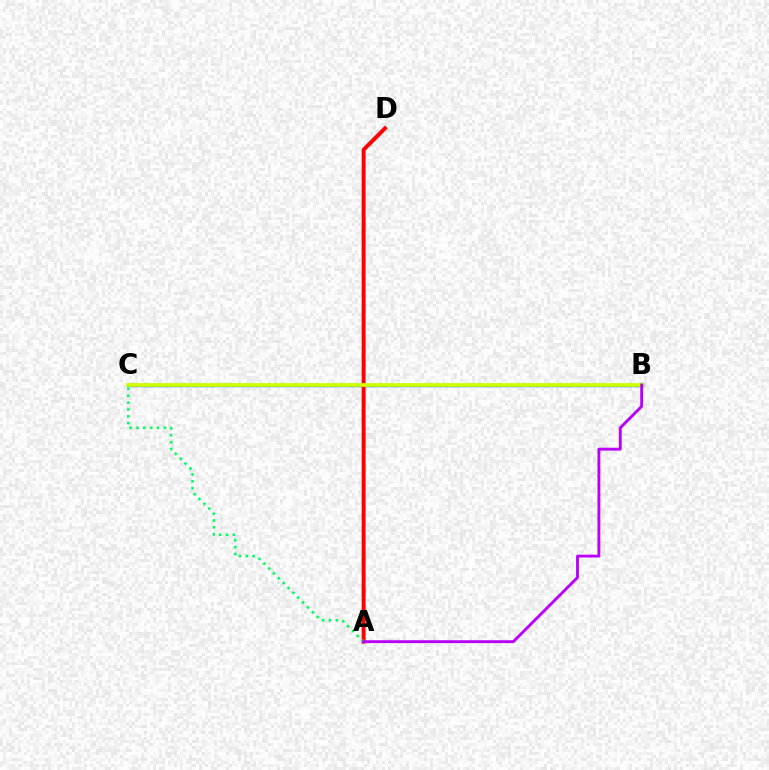{('B', 'C'): [{'color': '#0074ff', 'line_style': 'solid', 'thickness': 2.47}, {'color': '#d1ff00', 'line_style': 'solid', 'thickness': 2.68}], ('A', 'D'): [{'color': '#ff0000', 'line_style': 'solid', 'thickness': 2.85}], ('A', 'C'): [{'color': '#00ff5c', 'line_style': 'dotted', 'thickness': 1.86}], ('A', 'B'): [{'color': '#b900ff', 'line_style': 'solid', 'thickness': 2.07}]}